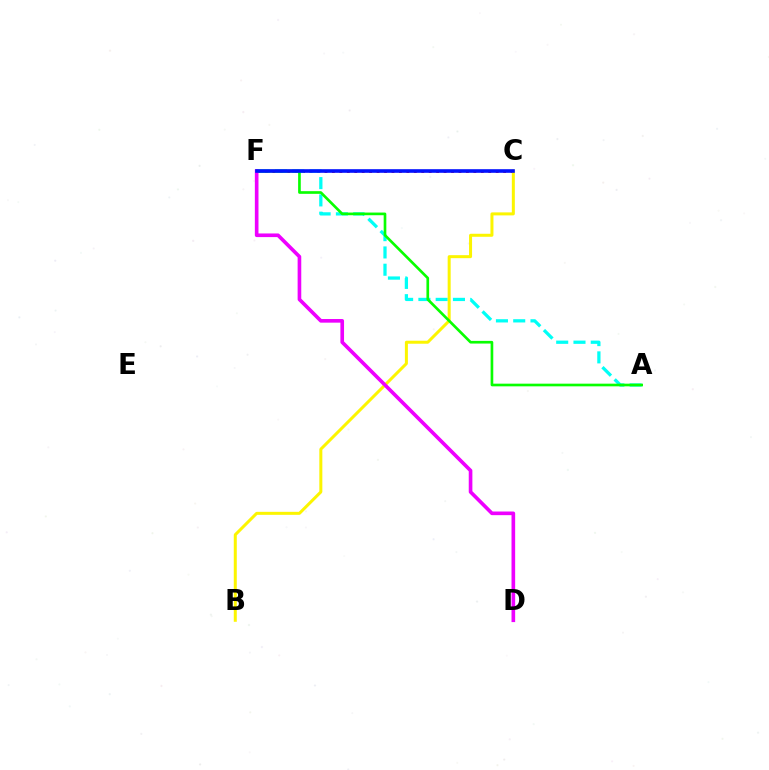{('C', 'F'): [{'color': '#ff0000', 'line_style': 'dotted', 'thickness': 2.02}, {'color': '#0010ff', 'line_style': 'solid', 'thickness': 2.6}], ('A', 'F'): [{'color': '#00fff6', 'line_style': 'dashed', 'thickness': 2.35}, {'color': '#08ff00', 'line_style': 'solid', 'thickness': 1.92}], ('B', 'C'): [{'color': '#fcf500', 'line_style': 'solid', 'thickness': 2.17}], ('D', 'F'): [{'color': '#ee00ff', 'line_style': 'solid', 'thickness': 2.62}]}